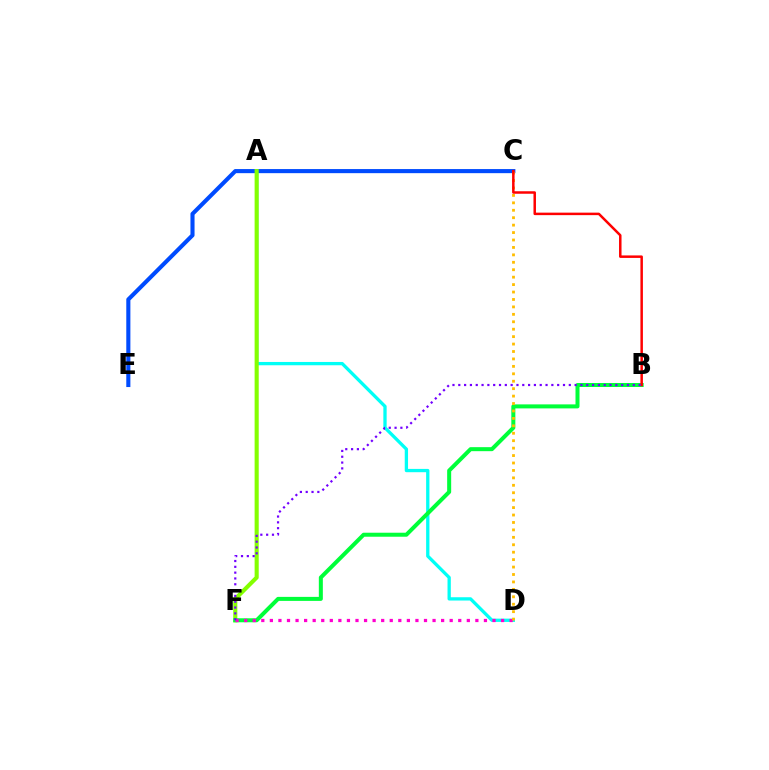{('A', 'D'): [{'color': '#00fff6', 'line_style': 'solid', 'thickness': 2.37}], ('C', 'E'): [{'color': '#004bff', 'line_style': 'solid', 'thickness': 2.95}], ('A', 'F'): [{'color': '#84ff00', 'line_style': 'solid', 'thickness': 2.95}], ('B', 'F'): [{'color': '#00ff39', 'line_style': 'solid', 'thickness': 2.89}, {'color': '#7200ff', 'line_style': 'dotted', 'thickness': 1.58}], ('D', 'F'): [{'color': '#ff00cf', 'line_style': 'dotted', 'thickness': 2.33}], ('C', 'D'): [{'color': '#ffbd00', 'line_style': 'dotted', 'thickness': 2.02}], ('B', 'C'): [{'color': '#ff0000', 'line_style': 'solid', 'thickness': 1.79}]}